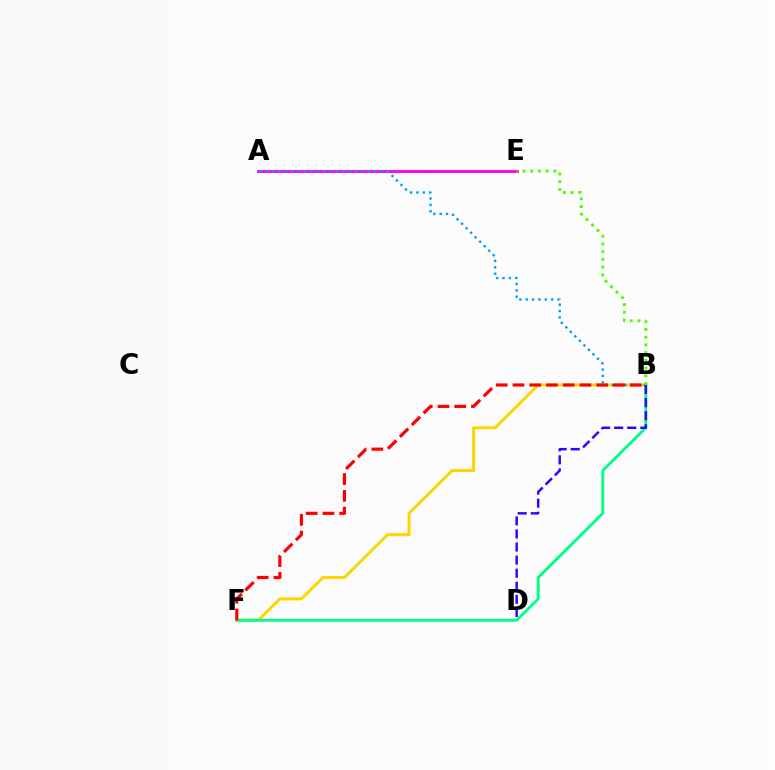{('B', 'F'): [{'color': '#ffd500', 'line_style': 'solid', 'thickness': 2.14}, {'color': '#00ff86', 'line_style': 'solid', 'thickness': 2.08}, {'color': '#ff0000', 'line_style': 'dashed', 'thickness': 2.28}], ('A', 'E'): [{'color': '#ff00ed', 'line_style': 'solid', 'thickness': 2.07}], ('A', 'B'): [{'color': '#009eff', 'line_style': 'dotted', 'thickness': 1.73}], ('B', 'E'): [{'color': '#4fff00', 'line_style': 'dotted', 'thickness': 2.1}], ('B', 'D'): [{'color': '#3700ff', 'line_style': 'dashed', 'thickness': 1.78}]}